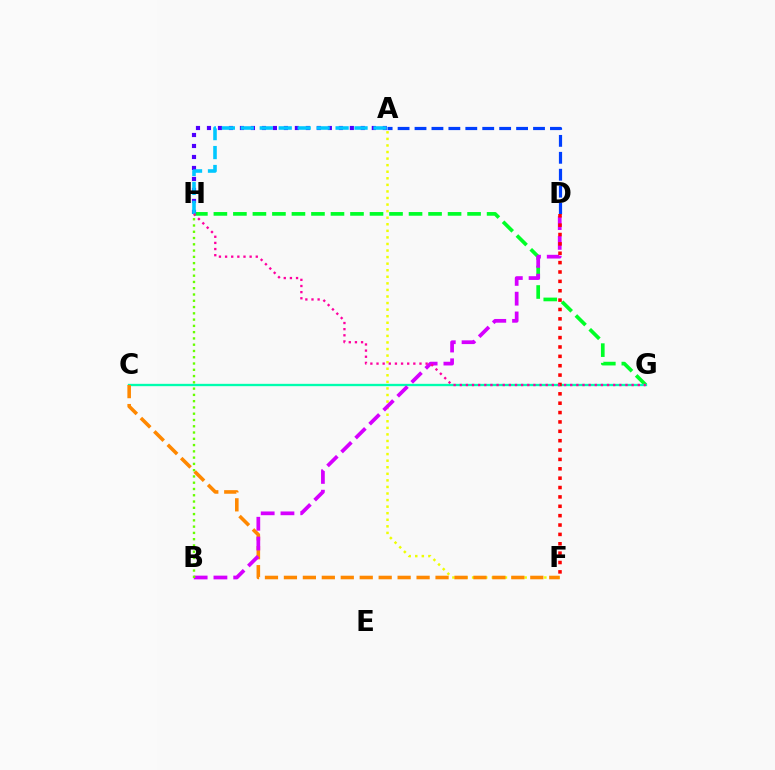{('A', 'F'): [{'color': '#eeff00', 'line_style': 'dotted', 'thickness': 1.78}], ('A', 'D'): [{'color': '#003fff', 'line_style': 'dashed', 'thickness': 2.3}], ('G', 'H'): [{'color': '#00ff27', 'line_style': 'dashed', 'thickness': 2.65}, {'color': '#ff00a0', 'line_style': 'dotted', 'thickness': 1.67}], ('C', 'G'): [{'color': '#00ffaf', 'line_style': 'solid', 'thickness': 1.68}], ('A', 'H'): [{'color': '#4f00ff', 'line_style': 'dotted', 'thickness': 2.99}, {'color': '#00c7ff', 'line_style': 'dashed', 'thickness': 2.58}], ('C', 'F'): [{'color': '#ff8800', 'line_style': 'dashed', 'thickness': 2.57}], ('B', 'D'): [{'color': '#d600ff', 'line_style': 'dashed', 'thickness': 2.69}], ('D', 'F'): [{'color': '#ff0000', 'line_style': 'dotted', 'thickness': 2.55}], ('B', 'H'): [{'color': '#66ff00', 'line_style': 'dotted', 'thickness': 1.7}]}